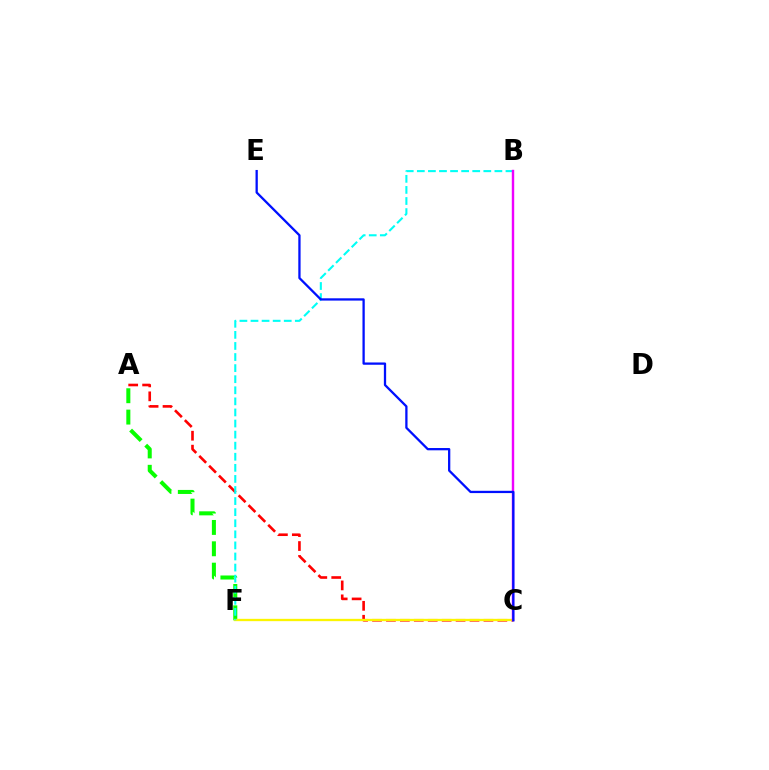{('A', 'C'): [{'color': '#ff0000', 'line_style': 'dashed', 'thickness': 1.89}], ('A', 'F'): [{'color': '#08ff00', 'line_style': 'dashed', 'thickness': 2.9}], ('C', 'F'): [{'color': '#fcf500', 'line_style': 'solid', 'thickness': 1.67}], ('B', 'F'): [{'color': '#00fff6', 'line_style': 'dashed', 'thickness': 1.51}], ('B', 'C'): [{'color': '#ee00ff', 'line_style': 'solid', 'thickness': 1.74}], ('C', 'E'): [{'color': '#0010ff', 'line_style': 'solid', 'thickness': 1.65}]}